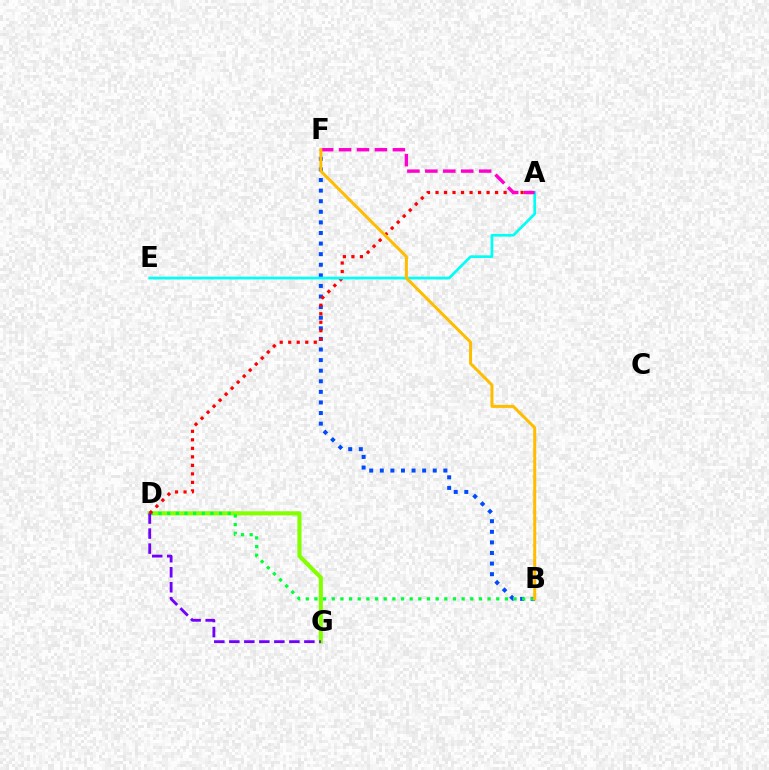{('B', 'F'): [{'color': '#004bff', 'line_style': 'dotted', 'thickness': 2.88}, {'color': '#ffbd00', 'line_style': 'solid', 'thickness': 2.16}], ('D', 'G'): [{'color': '#84ff00', 'line_style': 'solid', 'thickness': 2.96}, {'color': '#7200ff', 'line_style': 'dashed', 'thickness': 2.04}], ('B', 'D'): [{'color': '#00ff39', 'line_style': 'dotted', 'thickness': 2.35}], ('A', 'D'): [{'color': '#ff0000', 'line_style': 'dotted', 'thickness': 2.31}], ('A', 'E'): [{'color': '#00fff6', 'line_style': 'solid', 'thickness': 1.96}], ('A', 'F'): [{'color': '#ff00cf', 'line_style': 'dashed', 'thickness': 2.44}]}